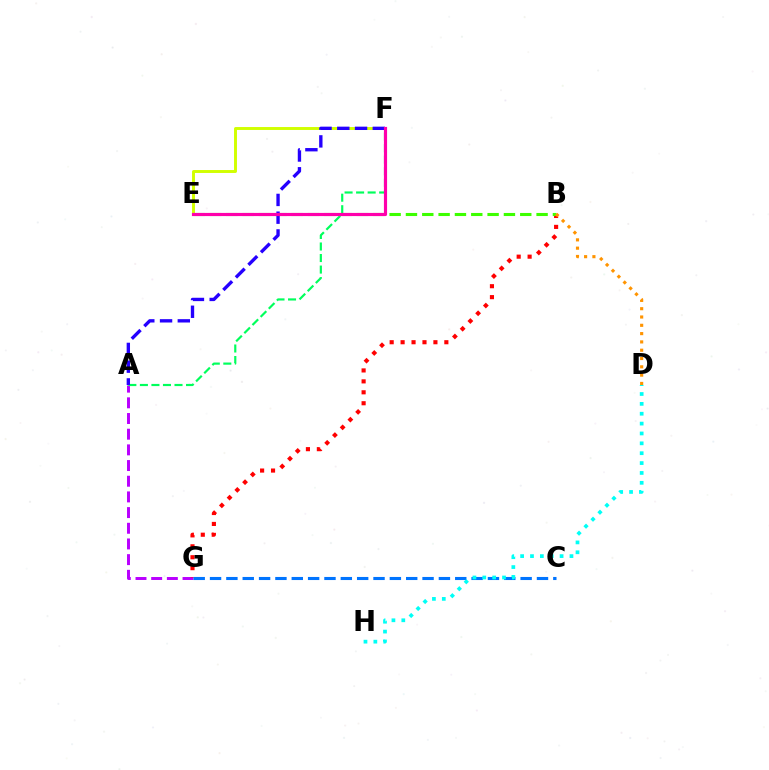{('A', 'G'): [{'color': '#b900ff', 'line_style': 'dashed', 'thickness': 2.13}], ('B', 'G'): [{'color': '#ff0000', 'line_style': 'dotted', 'thickness': 2.97}], ('A', 'F'): [{'color': '#00ff5c', 'line_style': 'dashed', 'thickness': 1.57}, {'color': '#2500ff', 'line_style': 'dashed', 'thickness': 2.41}], ('E', 'F'): [{'color': '#d1ff00', 'line_style': 'solid', 'thickness': 2.11}, {'color': '#ff00ac', 'line_style': 'solid', 'thickness': 2.27}], ('B', 'E'): [{'color': '#3dff00', 'line_style': 'dashed', 'thickness': 2.22}], ('C', 'G'): [{'color': '#0074ff', 'line_style': 'dashed', 'thickness': 2.22}], ('D', 'H'): [{'color': '#00fff6', 'line_style': 'dotted', 'thickness': 2.68}], ('B', 'D'): [{'color': '#ff9400', 'line_style': 'dotted', 'thickness': 2.26}]}